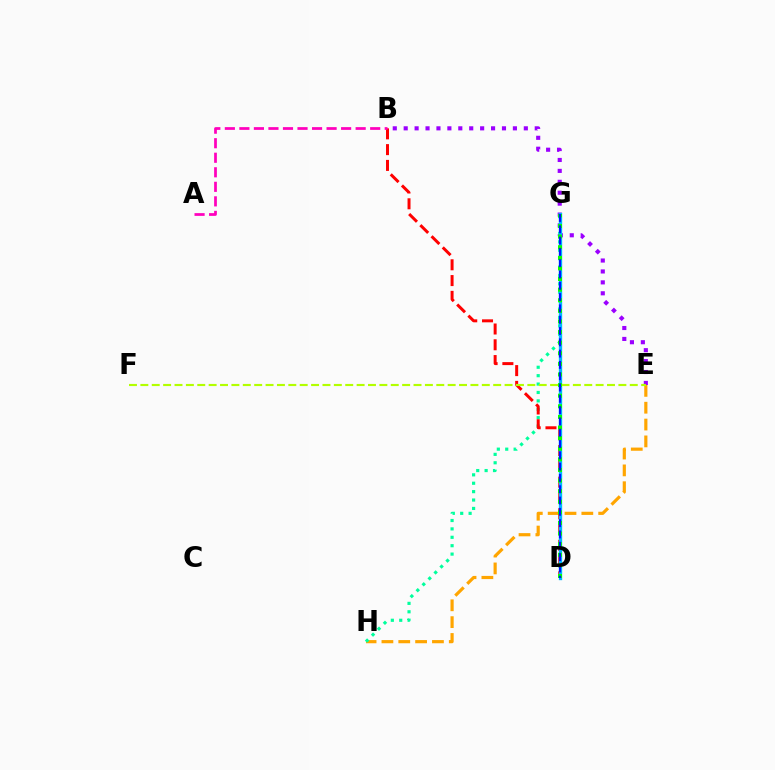{('E', 'H'): [{'color': '#ffa500', 'line_style': 'dashed', 'thickness': 2.29}], ('G', 'H'): [{'color': '#00ff9d', 'line_style': 'dotted', 'thickness': 2.28}], ('B', 'E'): [{'color': '#9b00ff', 'line_style': 'dotted', 'thickness': 2.97}], ('B', 'D'): [{'color': '#ff0000', 'line_style': 'dashed', 'thickness': 2.14}], ('D', 'G'): [{'color': '#00b5ff', 'line_style': 'solid', 'thickness': 2.4}, {'color': '#08ff00', 'line_style': 'dotted', 'thickness': 2.88}, {'color': '#0010ff', 'line_style': 'dashed', 'thickness': 1.54}], ('E', 'F'): [{'color': '#b3ff00', 'line_style': 'dashed', 'thickness': 1.55}], ('A', 'B'): [{'color': '#ff00bd', 'line_style': 'dashed', 'thickness': 1.97}]}